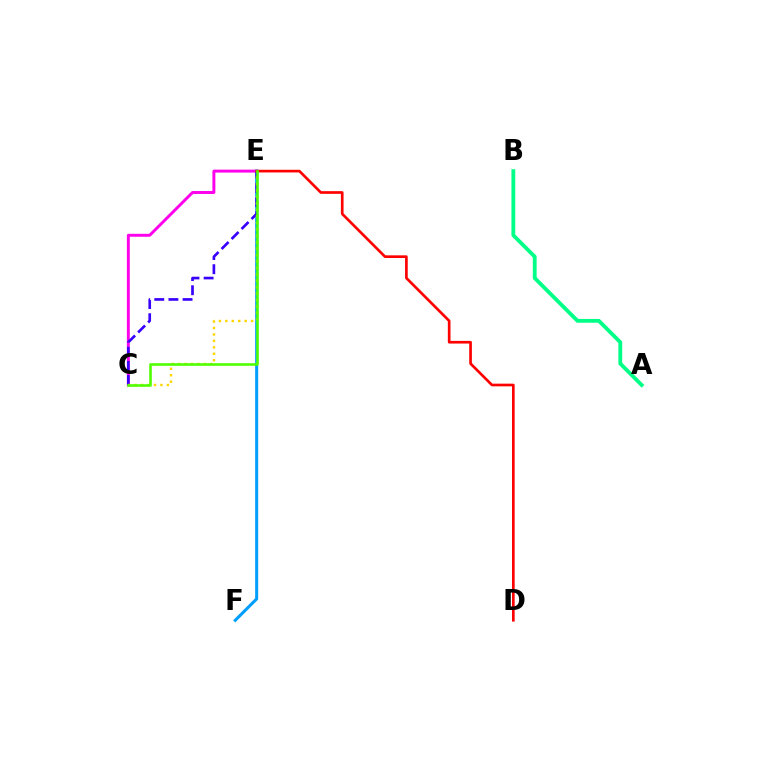{('C', 'E'): [{'color': '#ff00ed', 'line_style': 'solid', 'thickness': 2.12}, {'color': '#3700ff', 'line_style': 'dashed', 'thickness': 1.92}, {'color': '#ffd500', 'line_style': 'dotted', 'thickness': 1.75}, {'color': '#4fff00', 'line_style': 'solid', 'thickness': 1.87}], ('E', 'F'): [{'color': '#009eff', 'line_style': 'solid', 'thickness': 2.19}], ('D', 'E'): [{'color': '#ff0000', 'line_style': 'solid', 'thickness': 1.92}], ('A', 'B'): [{'color': '#00ff86', 'line_style': 'solid', 'thickness': 2.75}]}